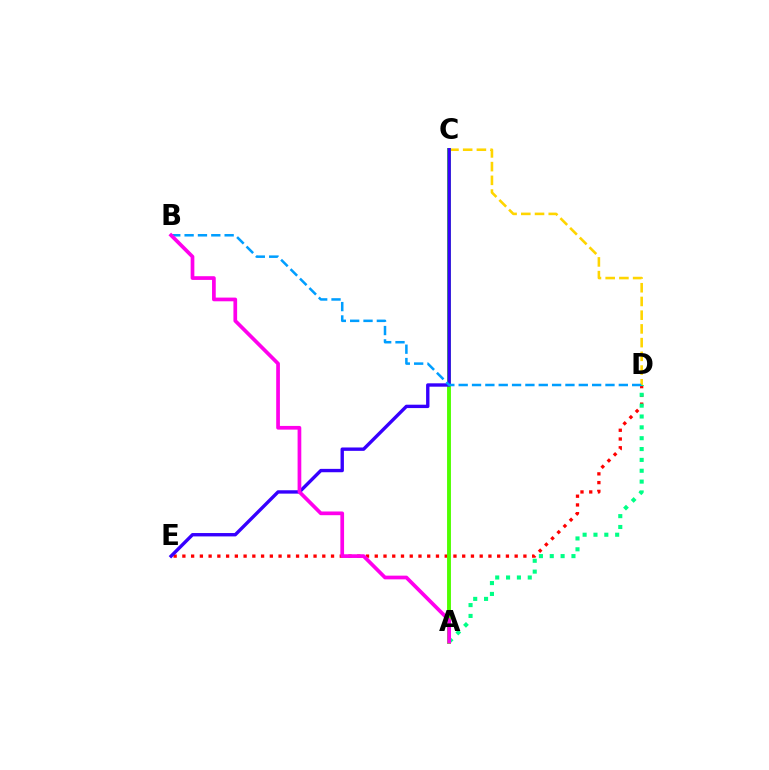{('D', 'E'): [{'color': '#ff0000', 'line_style': 'dotted', 'thickness': 2.38}], ('C', 'D'): [{'color': '#ffd500', 'line_style': 'dashed', 'thickness': 1.86}], ('A', 'C'): [{'color': '#4fff00', 'line_style': 'solid', 'thickness': 2.8}], ('C', 'E'): [{'color': '#3700ff', 'line_style': 'solid', 'thickness': 2.43}], ('A', 'D'): [{'color': '#00ff86', 'line_style': 'dotted', 'thickness': 2.95}], ('B', 'D'): [{'color': '#009eff', 'line_style': 'dashed', 'thickness': 1.81}], ('A', 'B'): [{'color': '#ff00ed', 'line_style': 'solid', 'thickness': 2.67}]}